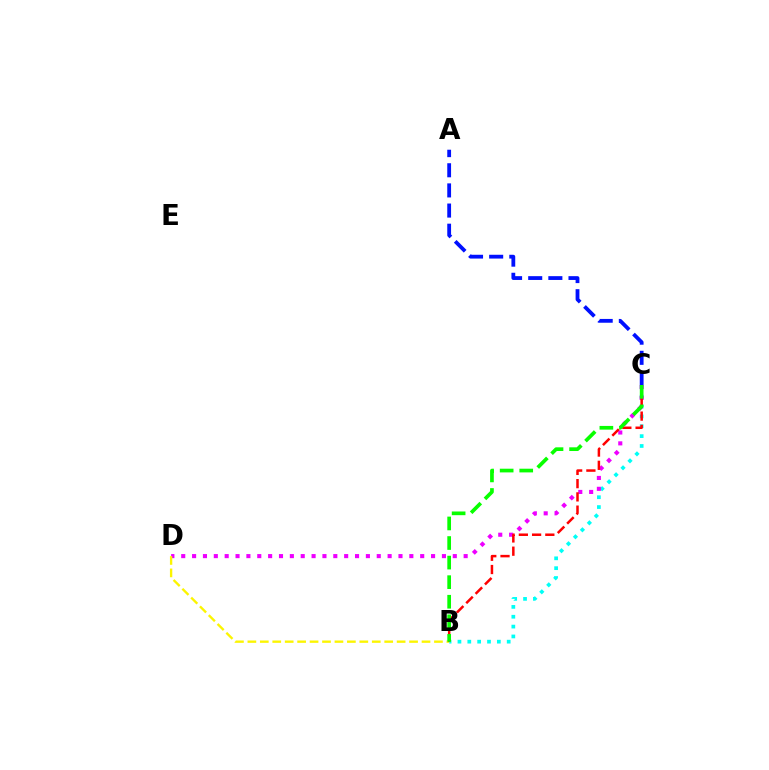{('B', 'C'): [{'color': '#00fff6', 'line_style': 'dotted', 'thickness': 2.68}, {'color': '#ff0000', 'line_style': 'dashed', 'thickness': 1.8}, {'color': '#08ff00', 'line_style': 'dashed', 'thickness': 2.66}], ('C', 'D'): [{'color': '#ee00ff', 'line_style': 'dotted', 'thickness': 2.95}], ('B', 'D'): [{'color': '#fcf500', 'line_style': 'dashed', 'thickness': 1.69}], ('A', 'C'): [{'color': '#0010ff', 'line_style': 'dashed', 'thickness': 2.74}]}